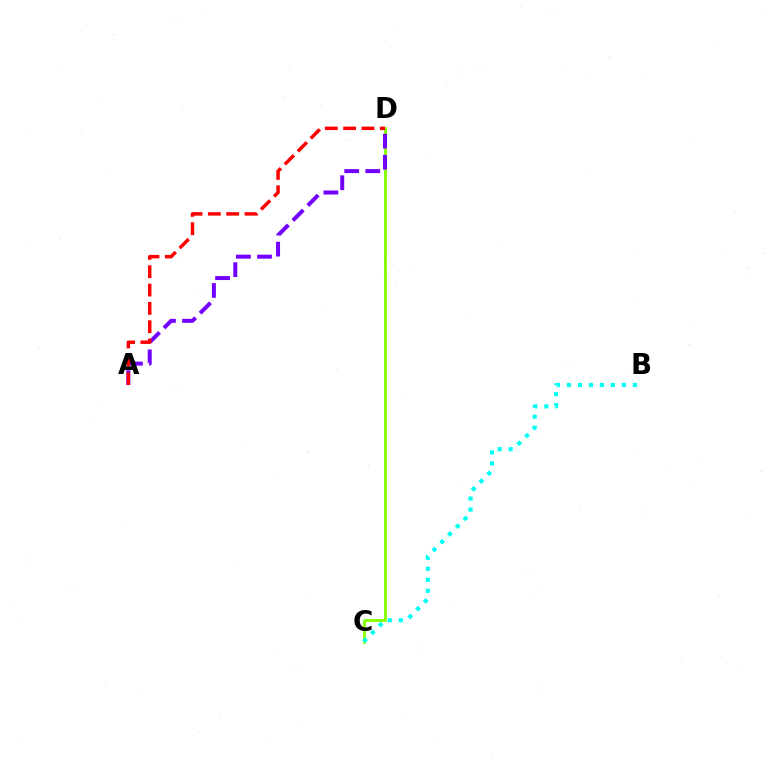{('C', 'D'): [{'color': '#84ff00', 'line_style': 'solid', 'thickness': 2.03}], ('B', 'C'): [{'color': '#00fff6', 'line_style': 'dotted', 'thickness': 2.99}], ('A', 'D'): [{'color': '#7200ff', 'line_style': 'dashed', 'thickness': 2.87}, {'color': '#ff0000', 'line_style': 'dashed', 'thickness': 2.49}]}